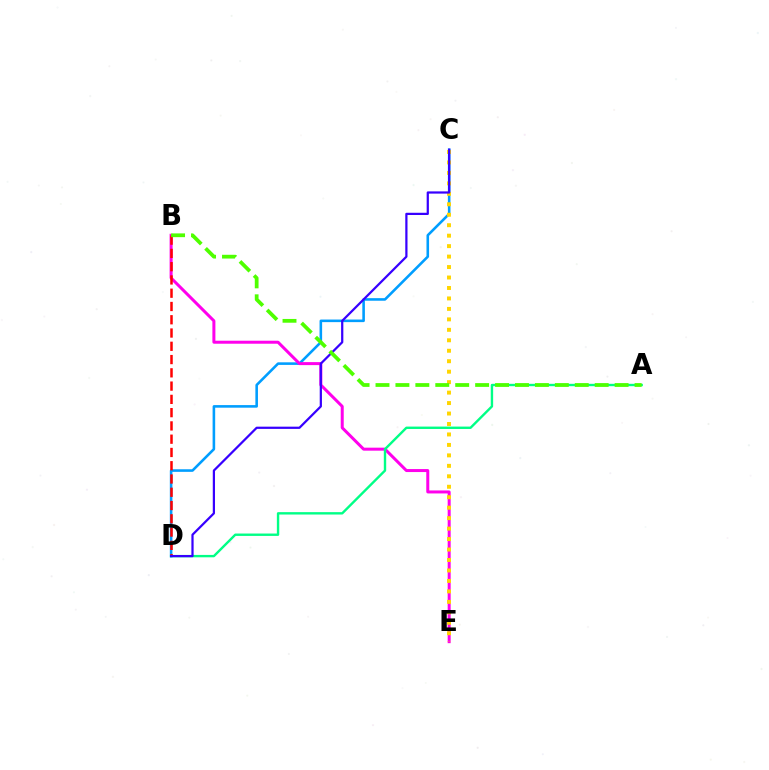{('C', 'D'): [{'color': '#009eff', 'line_style': 'solid', 'thickness': 1.86}, {'color': '#3700ff', 'line_style': 'solid', 'thickness': 1.61}], ('B', 'E'): [{'color': '#ff00ed', 'line_style': 'solid', 'thickness': 2.16}], ('B', 'D'): [{'color': '#ff0000', 'line_style': 'dashed', 'thickness': 1.8}], ('A', 'D'): [{'color': '#00ff86', 'line_style': 'solid', 'thickness': 1.72}], ('C', 'E'): [{'color': '#ffd500', 'line_style': 'dotted', 'thickness': 2.84}], ('A', 'B'): [{'color': '#4fff00', 'line_style': 'dashed', 'thickness': 2.71}]}